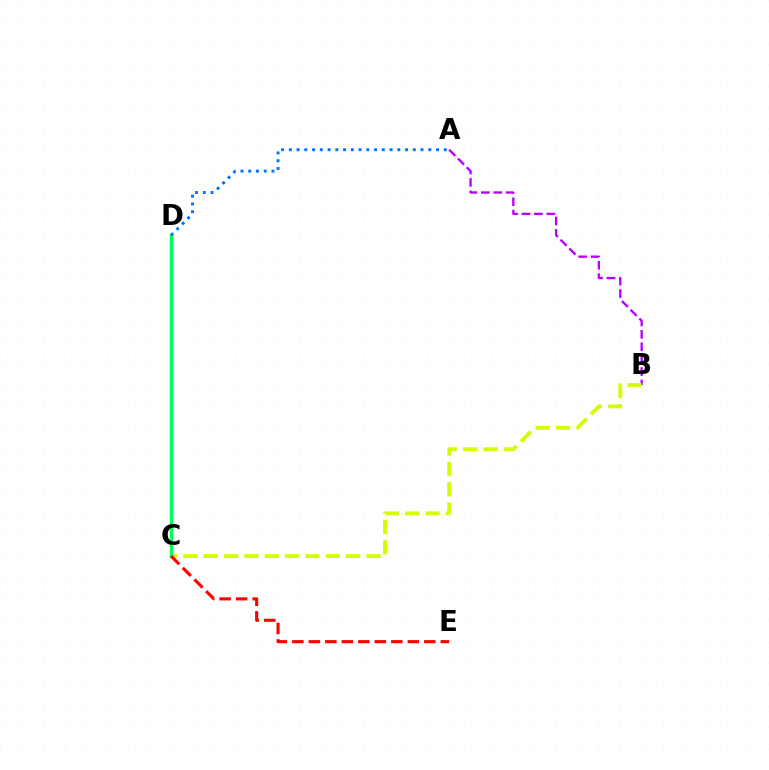{('A', 'B'): [{'color': '#b900ff', 'line_style': 'dashed', 'thickness': 1.69}], ('B', 'C'): [{'color': '#d1ff00', 'line_style': 'dashed', 'thickness': 2.77}], ('C', 'D'): [{'color': '#00ff5c', 'line_style': 'solid', 'thickness': 2.4}], ('A', 'D'): [{'color': '#0074ff', 'line_style': 'dotted', 'thickness': 2.11}], ('C', 'E'): [{'color': '#ff0000', 'line_style': 'dashed', 'thickness': 2.24}]}